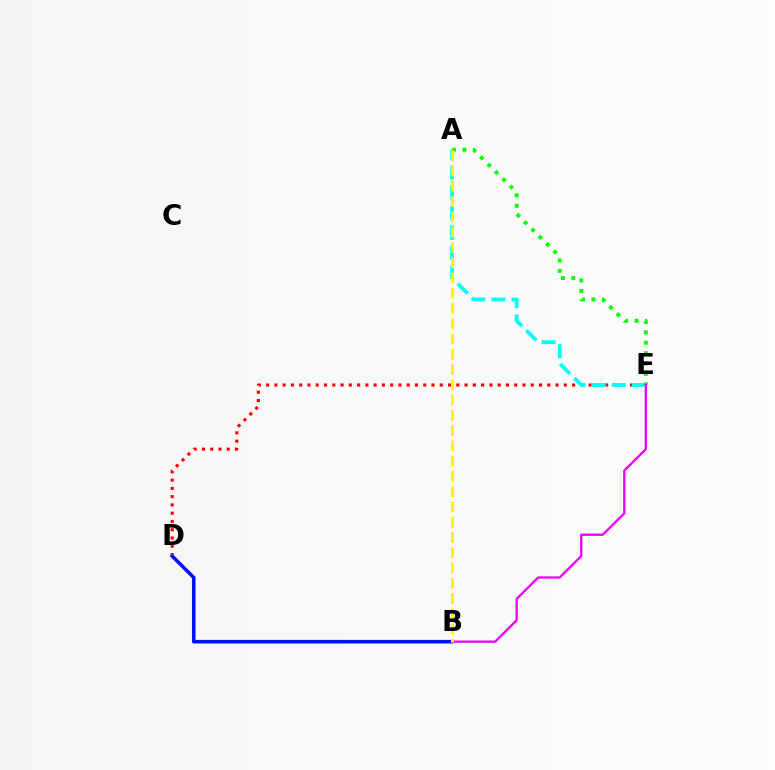{('D', 'E'): [{'color': '#ff0000', 'line_style': 'dotted', 'thickness': 2.25}], ('B', 'D'): [{'color': '#0010ff', 'line_style': 'solid', 'thickness': 2.57}], ('A', 'E'): [{'color': '#00fff6', 'line_style': 'dashed', 'thickness': 2.73}, {'color': '#08ff00', 'line_style': 'dotted', 'thickness': 2.82}], ('B', 'E'): [{'color': '#ee00ff', 'line_style': 'solid', 'thickness': 1.66}], ('A', 'B'): [{'color': '#fcf500', 'line_style': 'dashed', 'thickness': 2.07}]}